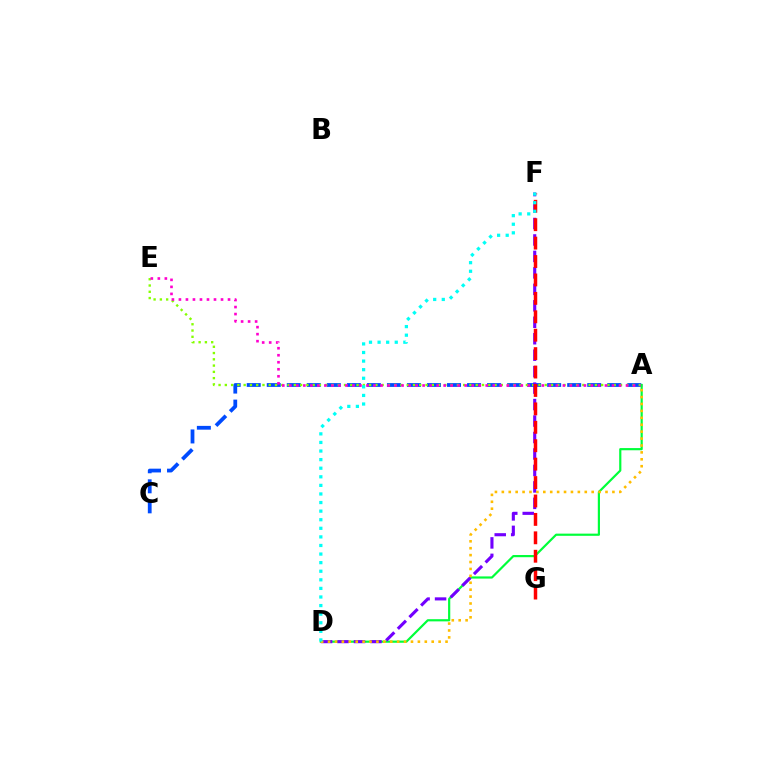{('A', 'C'): [{'color': '#004bff', 'line_style': 'dashed', 'thickness': 2.72}], ('A', 'E'): [{'color': '#84ff00', 'line_style': 'dotted', 'thickness': 1.7}, {'color': '#ff00cf', 'line_style': 'dotted', 'thickness': 1.91}], ('A', 'D'): [{'color': '#00ff39', 'line_style': 'solid', 'thickness': 1.57}, {'color': '#ffbd00', 'line_style': 'dotted', 'thickness': 1.88}], ('D', 'F'): [{'color': '#7200ff', 'line_style': 'dashed', 'thickness': 2.24}, {'color': '#00fff6', 'line_style': 'dotted', 'thickness': 2.33}], ('F', 'G'): [{'color': '#ff0000', 'line_style': 'dashed', 'thickness': 2.5}]}